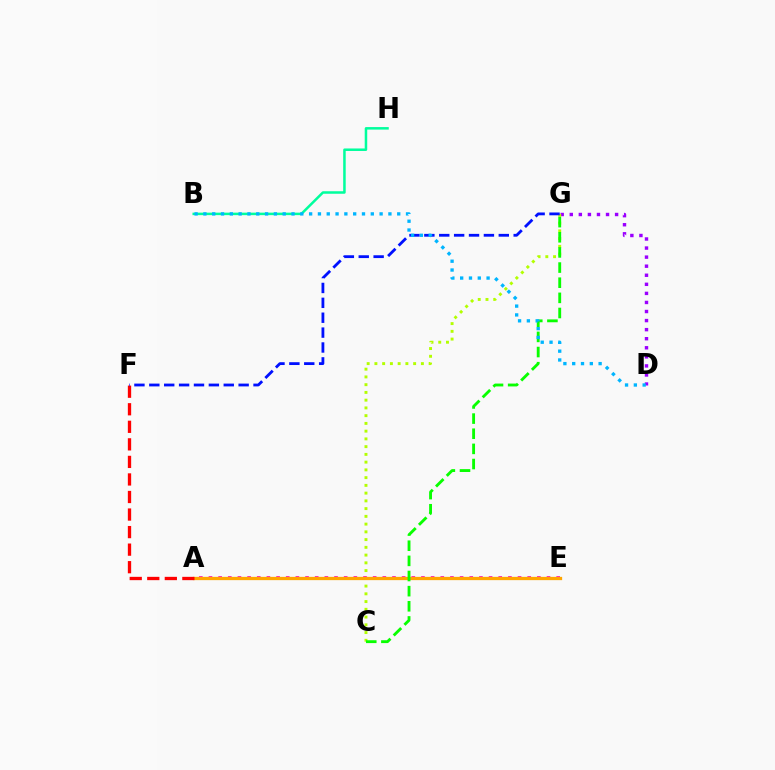{('D', 'G'): [{'color': '#9b00ff', 'line_style': 'dotted', 'thickness': 2.46}], ('C', 'G'): [{'color': '#b3ff00', 'line_style': 'dotted', 'thickness': 2.1}, {'color': '#08ff00', 'line_style': 'dashed', 'thickness': 2.06}], ('A', 'E'): [{'color': '#ff00bd', 'line_style': 'dotted', 'thickness': 2.62}, {'color': '#ffa500', 'line_style': 'solid', 'thickness': 2.36}], ('A', 'F'): [{'color': '#ff0000', 'line_style': 'dashed', 'thickness': 2.38}], ('F', 'G'): [{'color': '#0010ff', 'line_style': 'dashed', 'thickness': 2.02}], ('B', 'H'): [{'color': '#00ff9d', 'line_style': 'solid', 'thickness': 1.81}], ('B', 'D'): [{'color': '#00b5ff', 'line_style': 'dotted', 'thickness': 2.39}]}